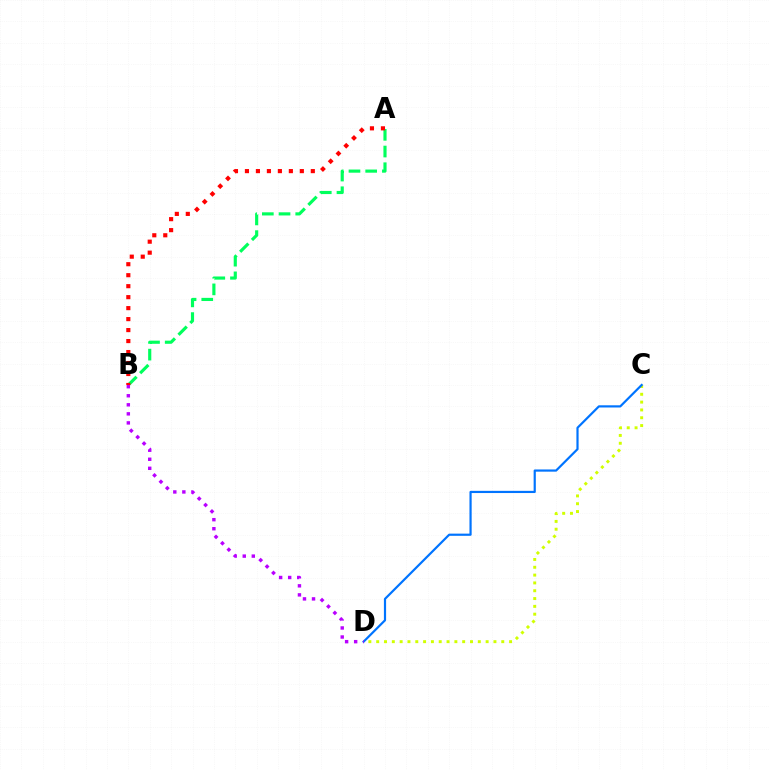{('A', 'B'): [{'color': '#00ff5c', 'line_style': 'dashed', 'thickness': 2.27}, {'color': '#ff0000', 'line_style': 'dotted', 'thickness': 2.98}], ('C', 'D'): [{'color': '#d1ff00', 'line_style': 'dotted', 'thickness': 2.12}, {'color': '#0074ff', 'line_style': 'solid', 'thickness': 1.58}], ('B', 'D'): [{'color': '#b900ff', 'line_style': 'dotted', 'thickness': 2.46}]}